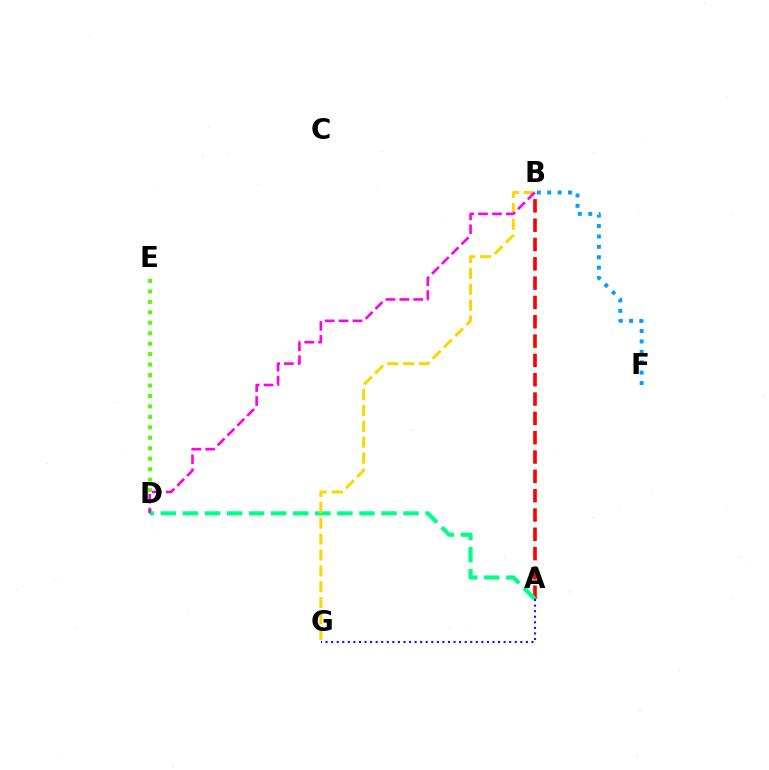{('A', 'G'): [{'color': '#3700ff', 'line_style': 'dotted', 'thickness': 1.51}], ('B', 'F'): [{'color': '#009eff', 'line_style': 'dotted', 'thickness': 2.83}], ('D', 'E'): [{'color': '#4fff00', 'line_style': 'dotted', 'thickness': 2.84}], ('A', 'B'): [{'color': '#ff0000', 'line_style': 'dashed', 'thickness': 2.62}], ('A', 'D'): [{'color': '#00ff86', 'line_style': 'dashed', 'thickness': 3.0}], ('B', 'G'): [{'color': '#ffd500', 'line_style': 'dashed', 'thickness': 2.16}], ('B', 'D'): [{'color': '#ff00ed', 'line_style': 'dashed', 'thickness': 1.89}]}